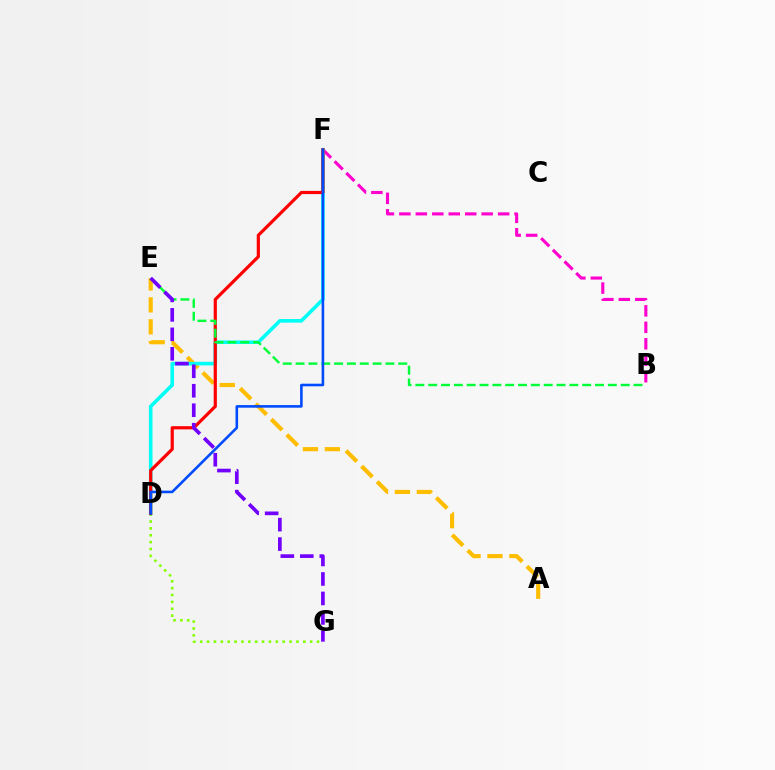{('A', 'E'): [{'color': '#ffbd00', 'line_style': 'dashed', 'thickness': 2.98}], ('D', 'G'): [{'color': '#84ff00', 'line_style': 'dotted', 'thickness': 1.87}], ('B', 'F'): [{'color': '#ff00cf', 'line_style': 'dashed', 'thickness': 2.24}], ('D', 'F'): [{'color': '#00fff6', 'line_style': 'solid', 'thickness': 2.59}, {'color': '#ff0000', 'line_style': 'solid', 'thickness': 2.3}, {'color': '#004bff', 'line_style': 'solid', 'thickness': 1.87}], ('B', 'E'): [{'color': '#00ff39', 'line_style': 'dashed', 'thickness': 1.74}], ('E', 'G'): [{'color': '#7200ff', 'line_style': 'dashed', 'thickness': 2.65}]}